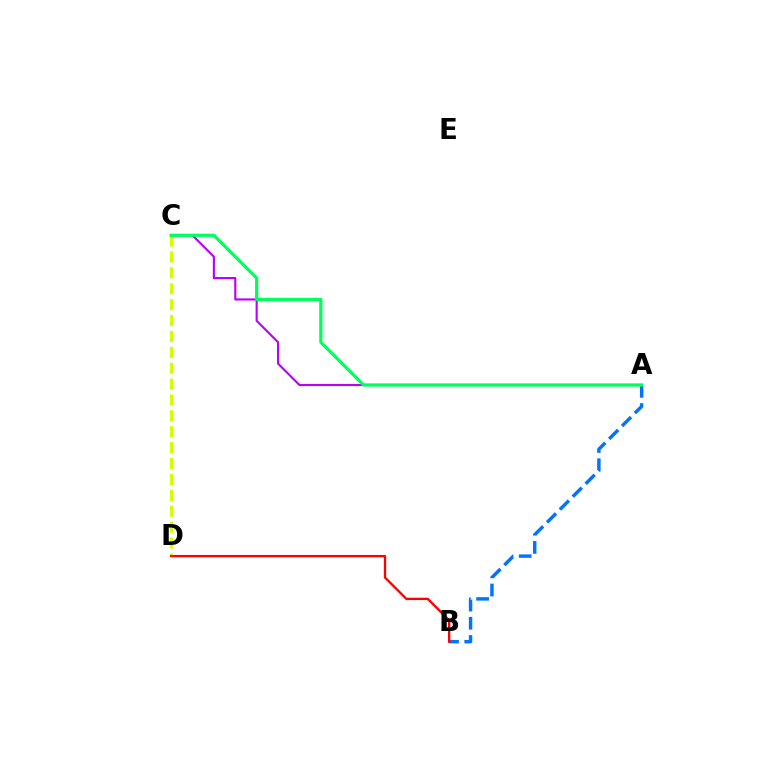{('C', 'D'): [{'color': '#d1ff00', 'line_style': 'dashed', 'thickness': 2.16}], ('A', 'B'): [{'color': '#0074ff', 'line_style': 'dashed', 'thickness': 2.47}], ('A', 'C'): [{'color': '#b900ff', 'line_style': 'solid', 'thickness': 1.53}, {'color': '#00ff5c', 'line_style': 'solid', 'thickness': 2.31}], ('B', 'D'): [{'color': '#ff0000', 'line_style': 'solid', 'thickness': 1.68}]}